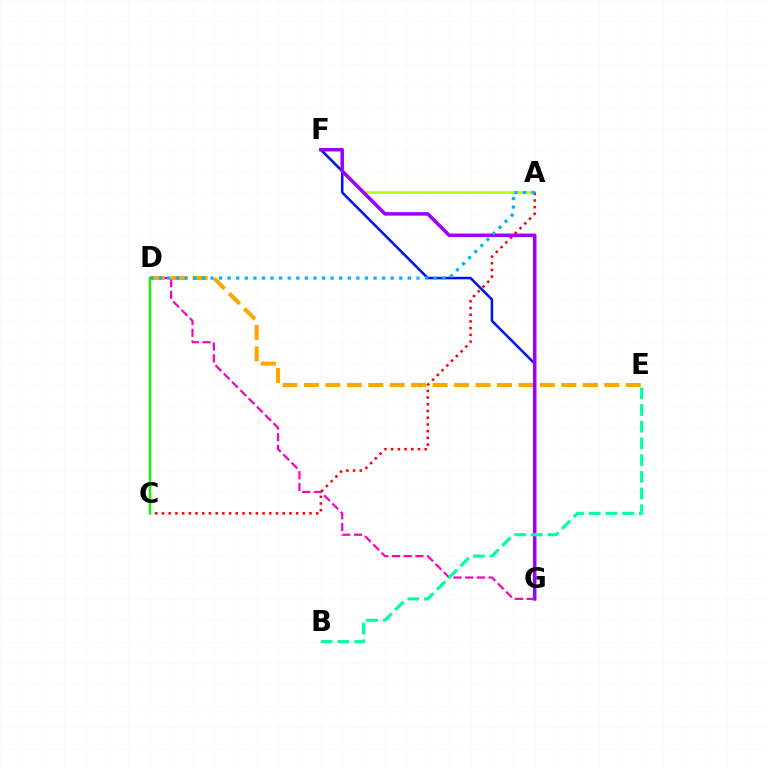{('A', 'F'): [{'color': '#b3ff00', 'line_style': 'solid', 'thickness': 1.88}], ('D', 'G'): [{'color': '#ff00bd', 'line_style': 'dashed', 'thickness': 1.59}], ('A', 'C'): [{'color': '#ff0000', 'line_style': 'dotted', 'thickness': 1.82}], ('D', 'E'): [{'color': '#ffa500', 'line_style': 'dashed', 'thickness': 2.92}], ('F', 'G'): [{'color': '#0010ff', 'line_style': 'solid', 'thickness': 1.81}, {'color': '#9b00ff', 'line_style': 'solid', 'thickness': 2.53}], ('B', 'E'): [{'color': '#00ff9d', 'line_style': 'dashed', 'thickness': 2.27}], ('A', 'D'): [{'color': '#00b5ff', 'line_style': 'dotted', 'thickness': 2.33}], ('C', 'D'): [{'color': '#08ff00', 'line_style': 'solid', 'thickness': 1.7}]}